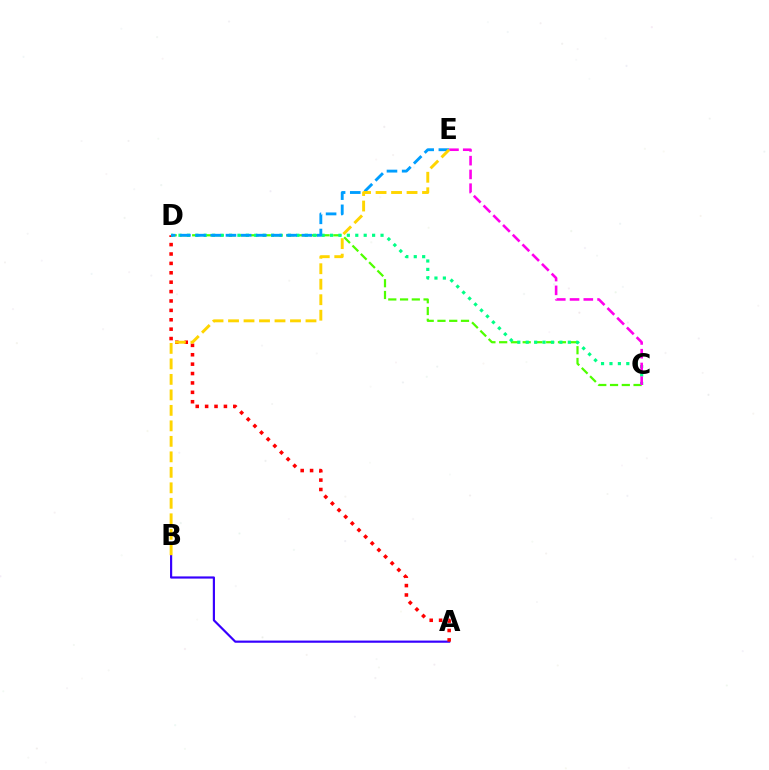{('A', 'B'): [{'color': '#3700ff', 'line_style': 'solid', 'thickness': 1.57}], ('A', 'D'): [{'color': '#ff0000', 'line_style': 'dotted', 'thickness': 2.55}], ('C', 'D'): [{'color': '#4fff00', 'line_style': 'dashed', 'thickness': 1.6}, {'color': '#00ff86', 'line_style': 'dotted', 'thickness': 2.29}], ('D', 'E'): [{'color': '#009eff', 'line_style': 'dashed', 'thickness': 2.06}], ('C', 'E'): [{'color': '#ff00ed', 'line_style': 'dashed', 'thickness': 1.87}], ('B', 'E'): [{'color': '#ffd500', 'line_style': 'dashed', 'thickness': 2.1}]}